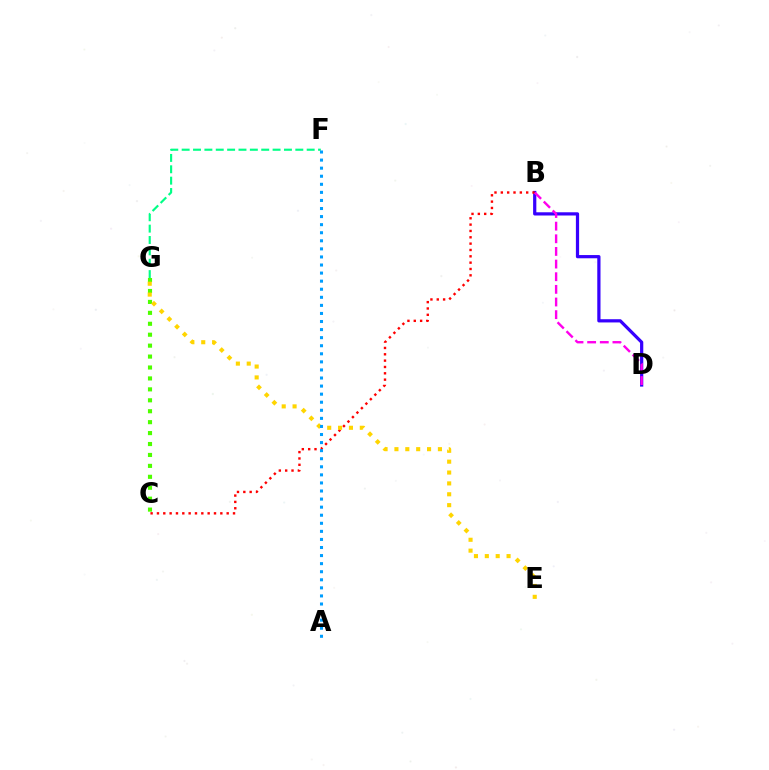{('B', 'D'): [{'color': '#3700ff', 'line_style': 'solid', 'thickness': 2.32}, {'color': '#ff00ed', 'line_style': 'dashed', 'thickness': 1.72}], ('C', 'G'): [{'color': '#4fff00', 'line_style': 'dotted', 'thickness': 2.97}], ('B', 'C'): [{'color': '#ff0000', 'line_style': 'dotted', 'thickness': 1.72}], ('E', 'G'): [{'color': '#ffd500', 'line_style': 'dotted', 'thickness': 2.95}], ('F', 'G'): [{'color': '#00ff86', 'line_style': 'dashed', 'thickness': 1.54}], ('A', 'F'): [{'color': '#009eff', 'line_style': 'dotted', 'thickness': 2.19}]}